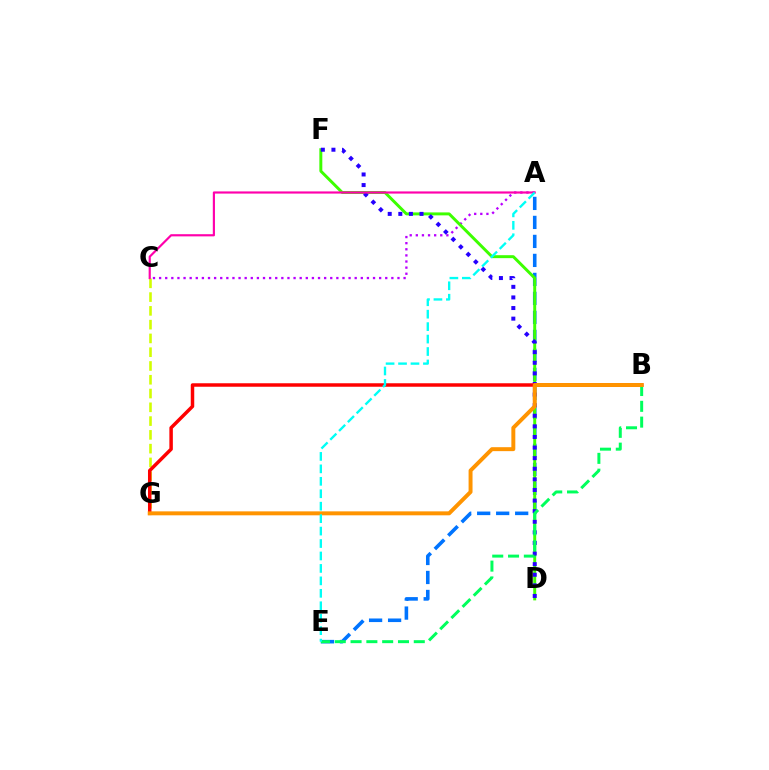{('A', 'C'): [{'color': '#b900ff', 'line_style': 'dotted', 'thickness': 1.66}, {'color': '#ff00ac', 'line_style': 'solid', 'thickness': 1.56}], ('A', 'E'): [{'color': '#0074ff', 'line_style': 'dashed', 'thickness': 2.58}, {'color': '#00fff6', 'line_style': 'dashed', 'thickness': 1.69}], ('D', 'F'): [{'color': '#3dff00', 'line_style': 'solid', 'thickness': 2.13}, {'color': '#2500ff', 'line_style': 'dotted', 'thickness': 2.88}], ('C', 'G'): [{'color': '#d1ff00', 'line_style': 'dashed', 'thickness': 1.87}], ('B', 'E'): [{'color': '#00ff5c', 'line_style': 'dashed', 'thickness': 2.15}], ('B', 'G'): [{'color': '#ff0000', 'line_style': 'solid', 'thickness': 2.51}, {'color': '#ff9400', 'line_style': 'solid', 'thickness': 2.84}]}